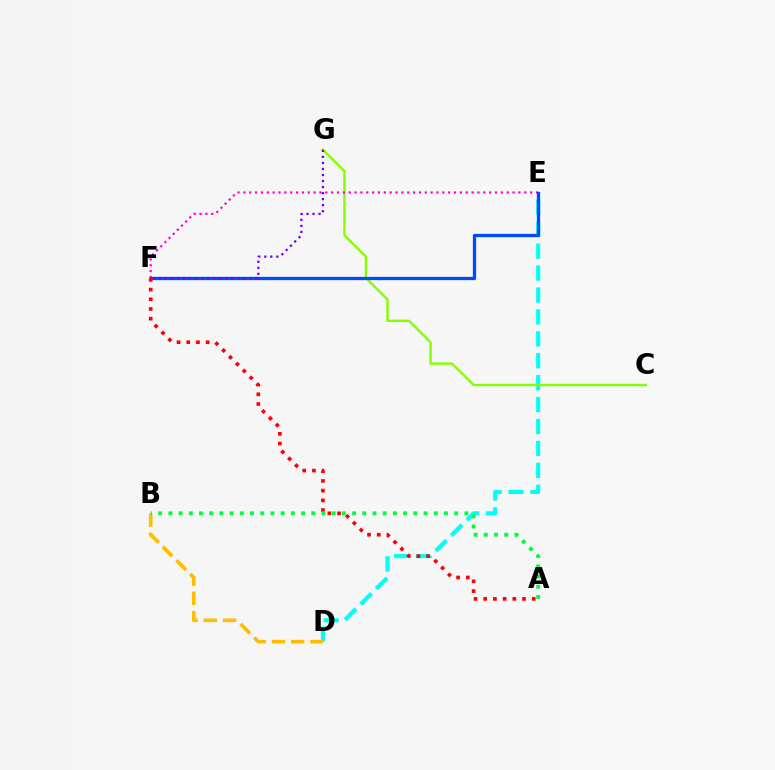{('D', 'E'): [{'color': '#00fff6', 'line_style': 'dashed', 'thickness': 2.98}], ('B', 'D'): [{'color': '#ffbd00', 'line_style': 'dashed', 'thickness': 2.61}], ('C', 'G'): [{'color': '#84ff00', 'line_style': 'solid', 'thickness': 1.73}], ('E', 'F'): [{'color': '#ff00cf', 'line_style': 'dotted', 'thickness': 1.59}, {'color': '#004bff', 'line_style': 'solid', 'thickness': 2.36}], ('A', 'F'): [{'color': '#ff0000', 'line_style': 'dotted', 'thickness': 2.64}], ('F', 'G'): [{'color': '#7200ff', 'line_style': 'dotted', 'thickness': 1.64}], ('A', 'B'): [{'color': '#00ff39', 'line_style': 'dotted', 'thickness': 2.77}]}